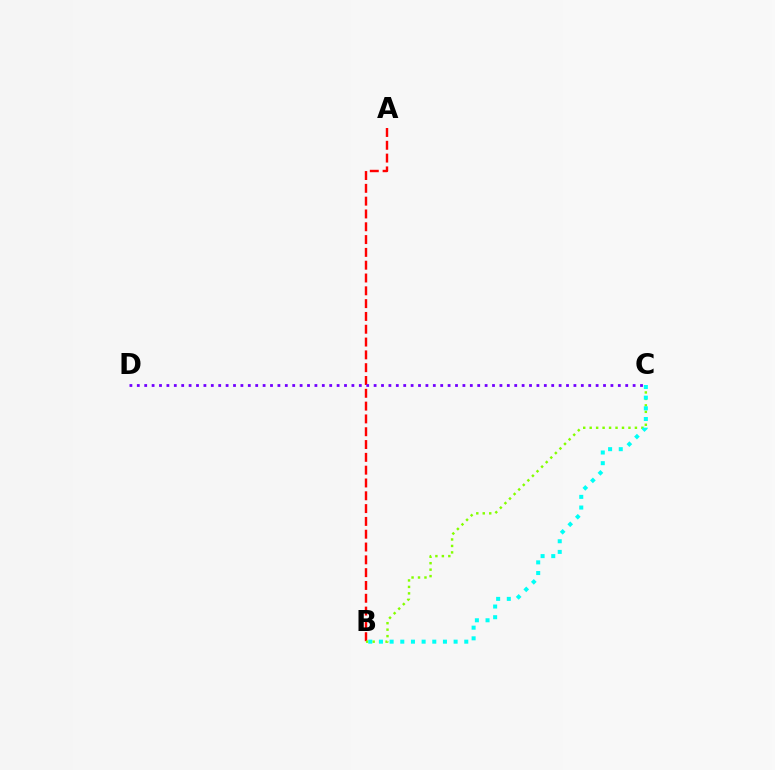{('A', 'B'): [{'color': '#ff0000', 'line_style': 'dashed', 'thickness': 1.74}], ('B', 'C'): [{'color': '#84ff00', 'line_style': 'dotted', 'thickness': 1.76}, {'color': '#00fff6', 'line_style': 'dotted', 'thickness': 2.9}], ('C', 'D'): [{'color': '#7200ff', 'line_style': 'dotted', 'thickness': 2.01}]}